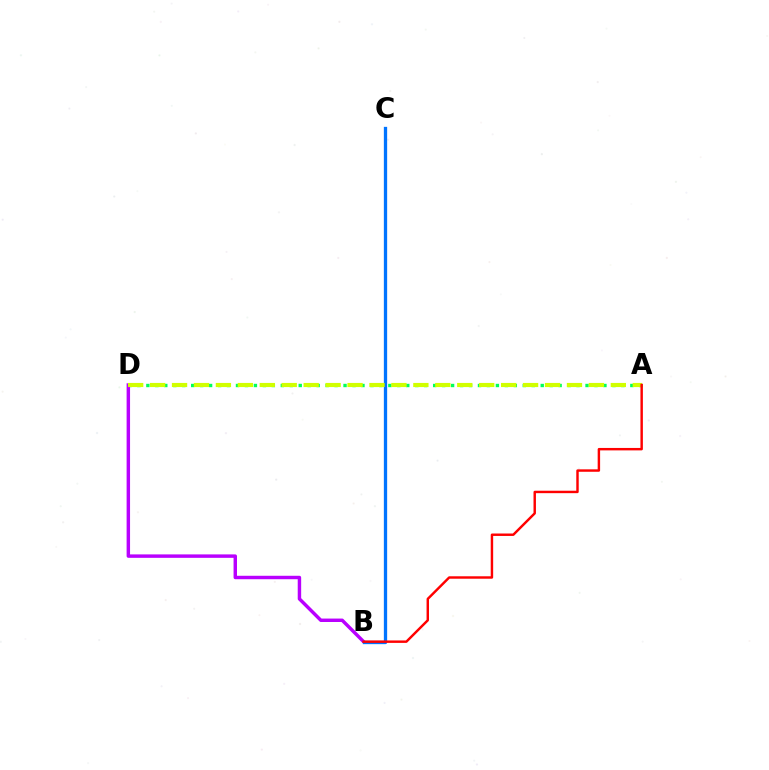{('A', 'D'): [{'color': '#00ff5c', 'line_style': 'dotted', 'thickness': 2.44}, {'color': '#d1ff00', 'line_style': 'dashed', 'thickness': 2.98}], ('B', 'D'): [{'color': '#b900ff', 'line_style': 'solid', 'thickness': 2.48}], ('B', 'C'): [{'color': '#0074ff', 'line_style': 'solid', 'thickness': 2.37}], ('A', 'B'): [{'color': '#ff0000', 'line_style': 'solid', 'thickness': 1.76}]}